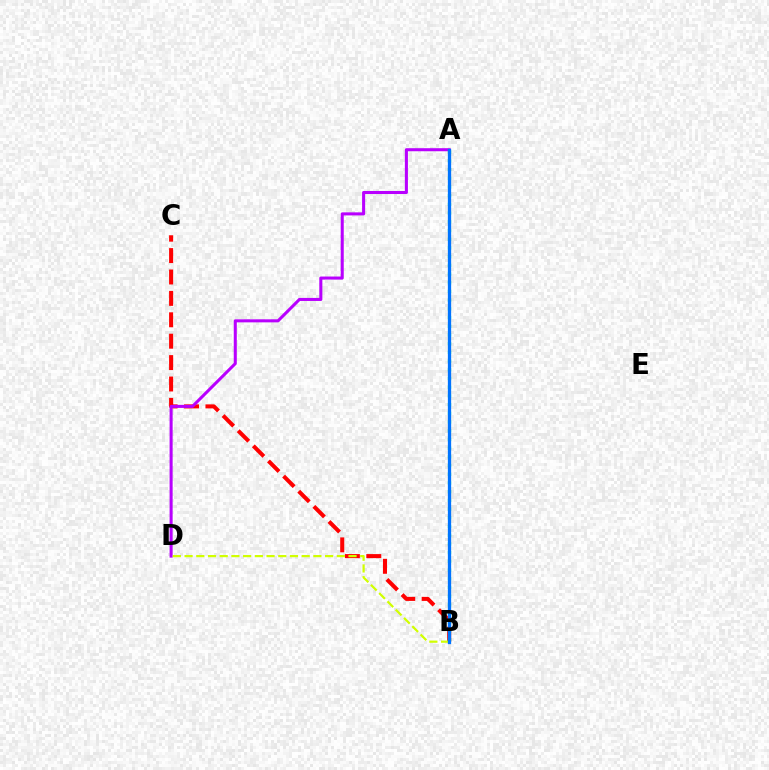{('B', 'C'): [{'color': '#ff0000', 'line_style': 'dashed', 'thickness': 2.91}], ('A', 'D'): [{'color': '#b900ff', 'line_style': 'solid', 'thickness': 2.19}], ('B', 'D'): [{'color': '#d1ff00', 'line_style': 'dashed', 'thickness': 1.59}], ('A', 'B'): [{'color': '#00ff5c', 'line_style': 'dotted', 'thickness': 2.37}, {'color': '#0074ff', 'line_style': 'solid', 'thickness': 2.37}]}